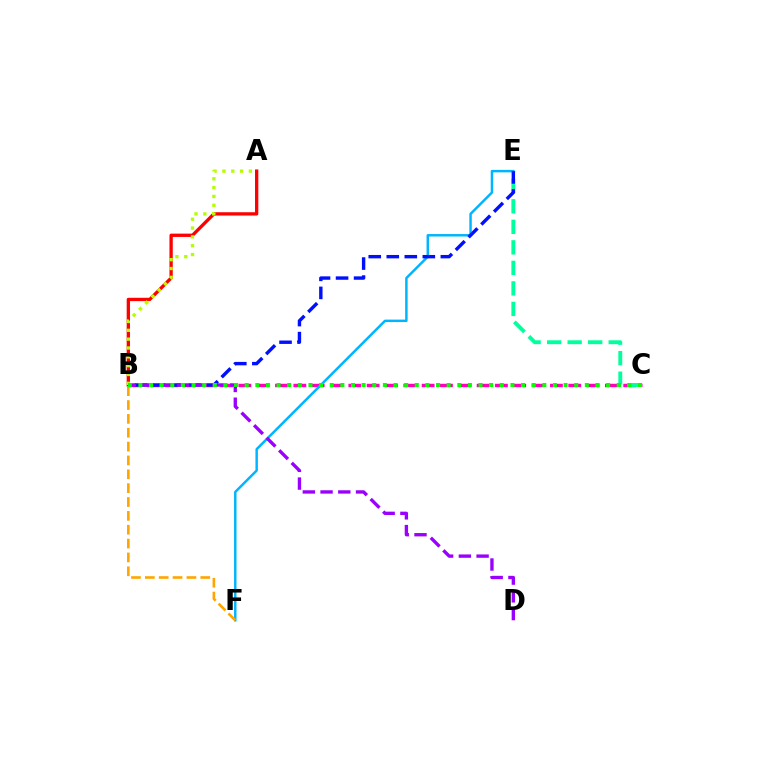{('A', 'B'): [{'color': '#ff0000', 'line_style': 'solid', 'thickness': 2.38}, {'color': '#b3ff00', 'line_style': 'dotted', 'thickness': 2.4}], ('B', 'C'): [{'color': '#ff00bd', 'line_style': 'dashed', 'thickness': 2.49}, {'color': '#08ff00', 'line_style': 'dotted', 'thickness': 2.89}], ('C', 'E'): [{'color': '#00ff9d', 'line_style': 'dashed', 'thickness': 2.79}], ('E', 'F'): [{'color': '#00b5ff', 'line_style': 'solid', 'thickness': 1.77}], ('B', 'E'): [{'color': '#0010ff', 'line_style': 'dashed', 'thickness': 2.45}], ('B', 'F'): [{'color': '#ffa500', 'line_style': 'dashed', 'thickness': 1.88}], ('B', 'D'): [{'color': '#9b00ff', 'line_style': 'dashed', 'thickness': 2.41}]}